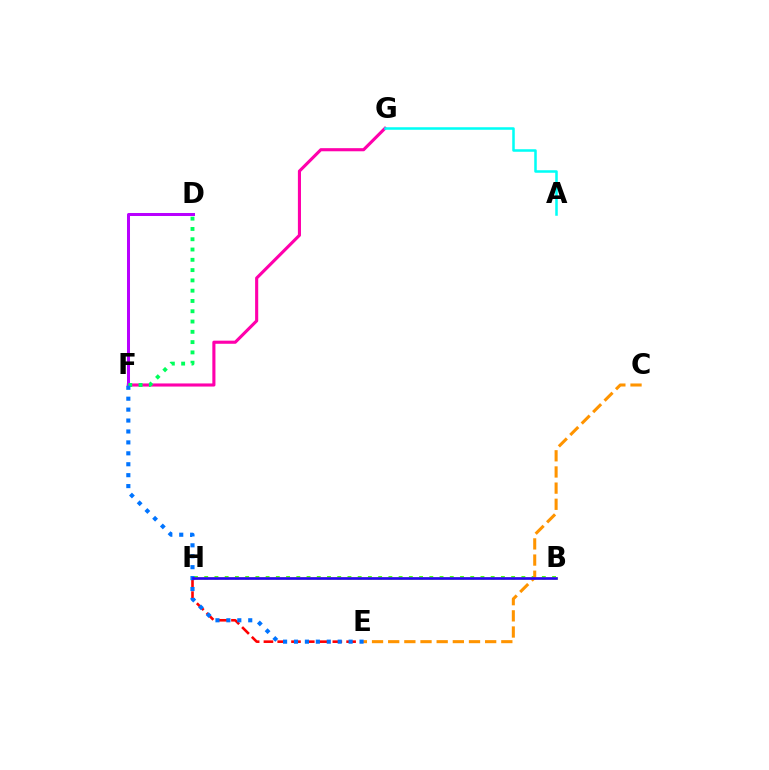{('E', 'H'): [{'color': '#ff0000', 'line_style': 'dashed', 'thickness': 1.87}], ('B', 'H'): [{'color': '#3dff00', 'line_style': 'dotted', 'thickness': 2.78}, {'color': '#d1ff00', 'line_style': 'solid', 'thickness': 1.87}, {'color': '#2500ff', 'line_style': 'solid', 'thickness': 1.86}], ('F', 'G'): [{'color': '#ff00ac', 'line_style': 'solid', 'thickness': 2.24}], ('D', 'F'): [{'color': '#b900ff', 'line_style': 'solid', 'thickness': 2.17}, {'color': '#00ff5c', 'line_style': 'dotted', 'thickness': 2.8}], ('C', 'E'): [{'color': '#ff9400', 'line_style': 'dashed', 'thickness': 2.2}], ('A', 'G'): [{'color': '#00fff6', 'line_style': 'solid', 'thickness': 1.82}], ('E', 'F'): [{'color': '#0074ff', 'line_style': 'dotted', 'thickness': 2.97}]}